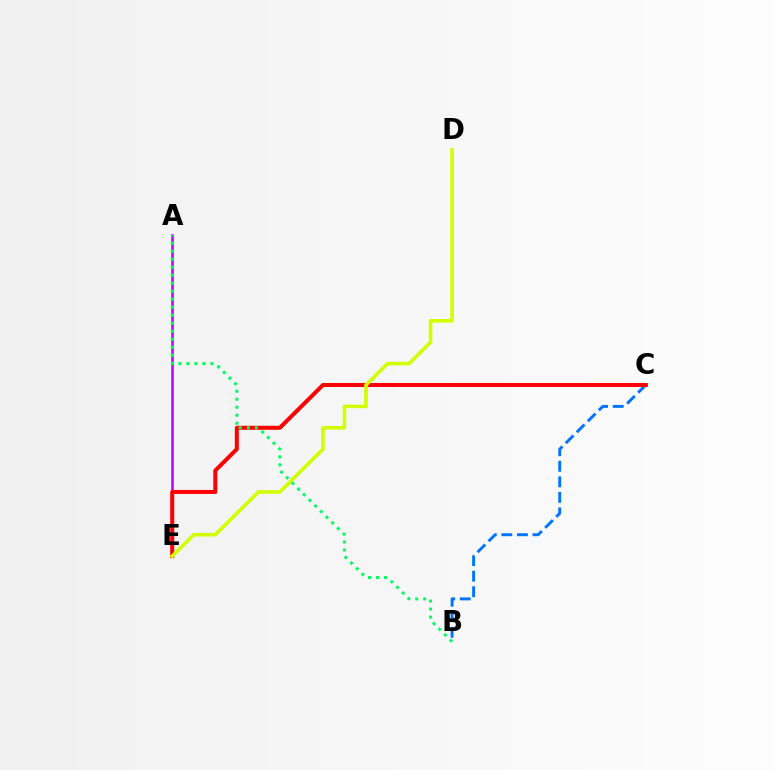{('A', 'E'): [{'color': '#b900ff', 'line_style': 'solid', 'thickness': 1.81}], ('B', 'C'): [{'color': '#0074ff', 'line_style': 'dashed', 'thickness': 2.11}], ('C', 'E'): [{'color': '#ff0000', 'line_style': 'solid', 'thickness': 2.89}], ('D', 'E'): [{'color': '#d1ff00', 'line_style': 'solid', 'thickness': 2.58}], ('A', 'B'): [{'color': '#00ff5c', 'line_style': 'dotted', 'thickness': 2.17}]}